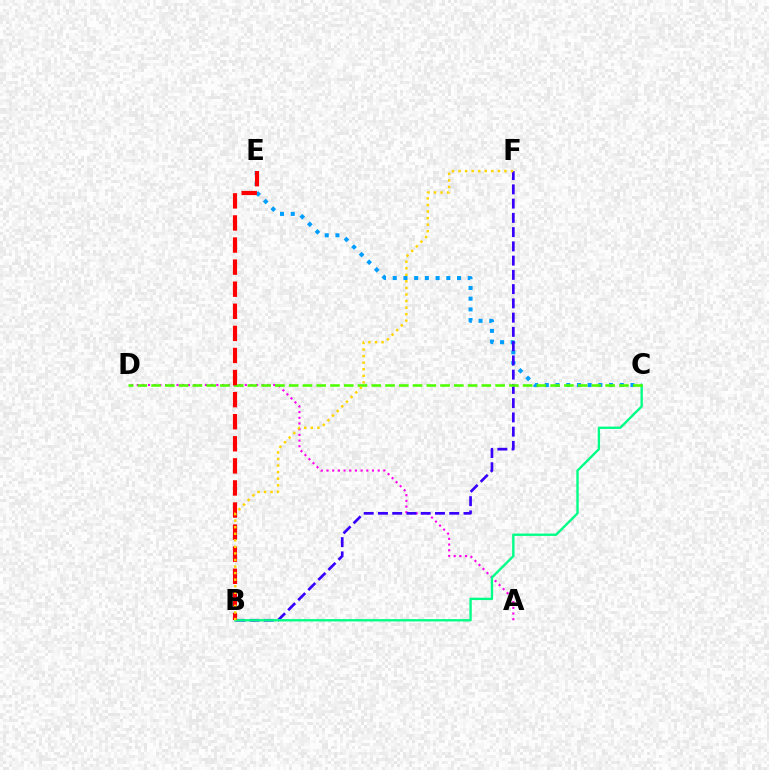{('A', 'D'): [{'color': '#ff00ed', 'line_style': 'dotted', 'thickness': 1.55}], ('C', 'E'): [{'color': '#009eff', 'line_style': 'dotted', 'thickness': 2.91}], ('B', 'F'): [{'color': '#3700ff', 'line_style': 'dashed', 'thickness': 1.94}, {'color': '#ffd500', 'line_style': 'dotted', 'thickness': 1.78}], ('B', 'C'): [{'color': '#00ff86', 'line_style': 'solid', 'thickness': 1.7}], ('C', 'D'): [{'color': '#4fff00', 'line_style': 'dashed', 'thickness': 1.87}], ('B', 'E'): [{'color': '#ff0000', 'line_style': 'dashed', 'thickness': 3.0}]}